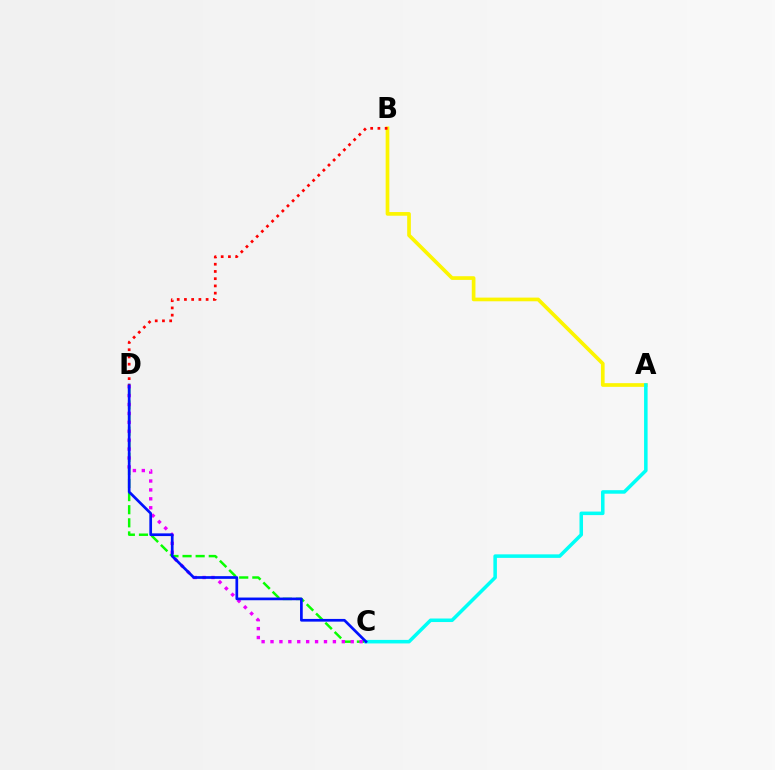{('C', 'D'): [{'color': '#08ff00', 'line_style': 'dashed', 'thickness': 1.78}, {'color': '#ee00ff', 'line_style': 'dotted', 'thickness': 2.42}, {'color': '#0010ff', 'line_style': 'solid', 'thickness': 1.94}], ('A', 'B'): [{'color': '#fcf500', 'line_style': 'solid', 'thickness': 2.65}], ('A', 'C'): [{'color': '#00fff6', 'line_style': 'solid', 'thickness': 2.54}], ('B', 'D'): [{'color': '#ff0000', 'line_style': 'dotted', 'thickness': 1.96}]}